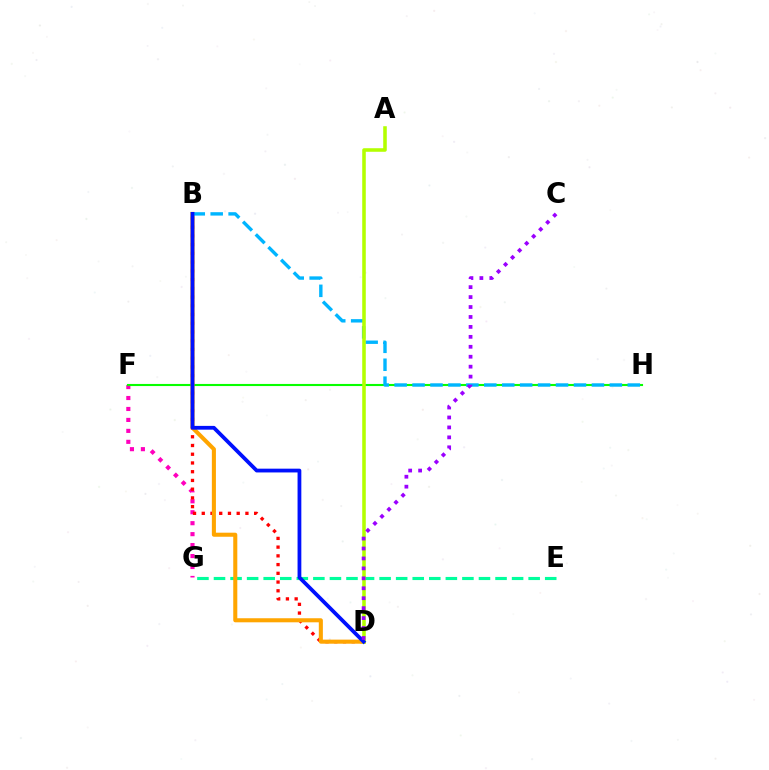{('E', 'G'): [{'color': '#00ff9d', 'line_style': 'dashed', 'thickness': 2.25}], ('F', 'G'): [{'color': '#ff00bd', 'line_style': 'dotted', 'thickness': 2.98}], ('B', 'D'): [{'color': '#ff0000', 'line_style': 'dotted', 'thickness': 2.37}, {'color': '#ffa500', 'line_style': 'solid', 'thickness': 2.93}, {'color': '#0010ff', 'line_style': 'solid', 'thickness': 2.72}], ('F', 'H'): [{'color': '#08ff00', 'line_style': 'solid', 'thickness': 1.52}], ('B', 'H'): [{'color': '#00b5ff', 'line_style': 'dashed', 'thickness': 2.44}], ('A', 'D'): [{'color': '#b3ff00', 'line_style': 'solid', 'thickness': 2.56}], ('C', 'D'): [{'color': '#9b00ff', 'line_style': 'dotted', 'thickness': 2.7}]}